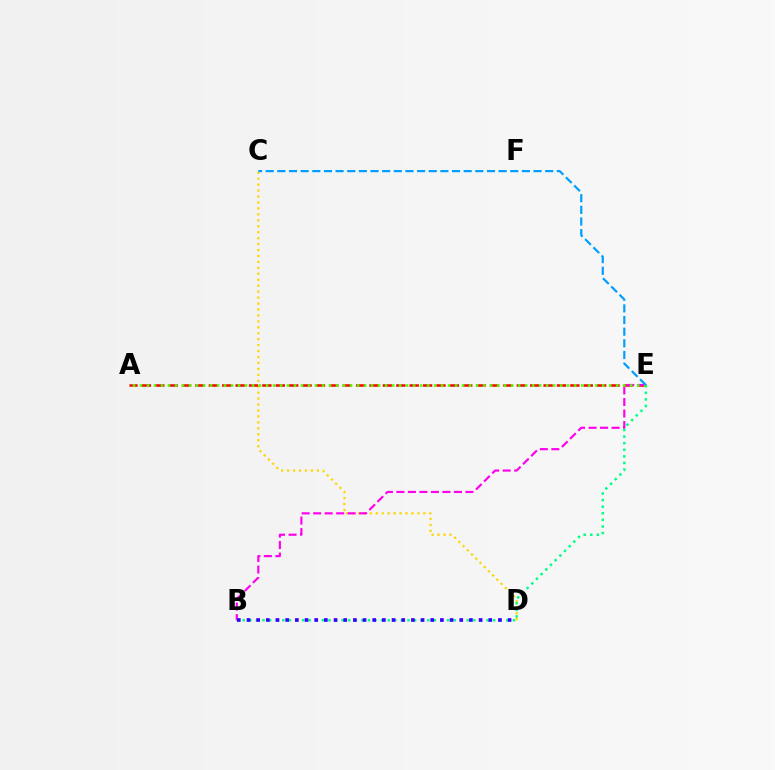{('C', 'D'): [{'color': '#ffd500', 'line_style': 'dotted', 'thickness': 1.61}], ('A', 'E'): [{'color': '#ff0000', 'line_style': 'dashed', 'thickness': 1.82}, {'color': '#4fff00', 'line_style': 'dotted', 'thickness': 1.9}], ('B', 'E'): [{'color': '#ff00ed', 'line_style': 'dashed', 'thickness': 1.56}, {'color': '#00ff86', 'line_style': 'dotted', 'thickness': 1.79}], ('C', 'E'): [{'color': '#009eff', 'line_style': 'dashed', 'thickness': 1.58}], ('B', 'D'): [{'color': '#3700ff', 'line_style': 'dotted', 'thickness': 2.63}]}